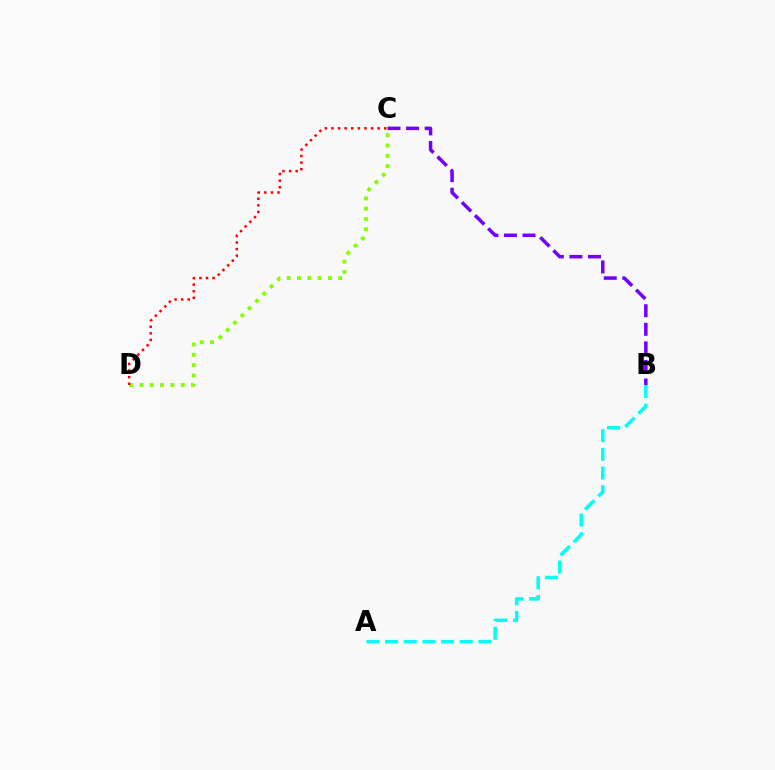{('A', 'B'): [{'color': '#00fff6', 'line_style': 'dashed', 'thickness': 2.54}], ('C', 'D'): [{'color': '#84ff00', 'line_style': 'dotted', 'thickness': 2.8}, {'color': '#ff0000', 'line_style': 'dotted', 'thickness': 1.79}], ('B', 'C'): [{'color': '#7200ff', 'line_style': 'dashed', 'thickness': 2.52}]}